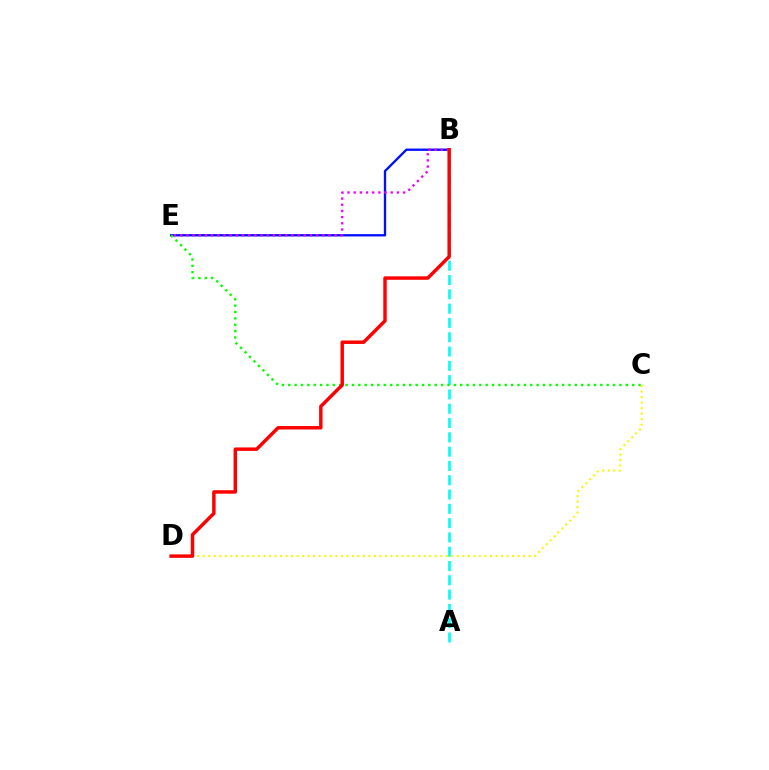{('B', 'E'): [{'color': '#0010ff', 'line_style': 'solid', 'thickness': 1.68}, {'color': '#ee00ff', 'line_style': 'dotted', 'thickness': 1.68}], ('A', 'B'): [{'color': '#00fff6', 'line_style': 'dashed', 'thickness': 1.94}], ('C', 'D'): [{'color': '#fcf500', 'line_style': 'dotted', 'thickness': 1.5}], ('C', 'E'): [{'color': '#08ff00', 'line_style': 'dotted', 'thickness': 1.73}], ('B', 'D'): [{'color': '#ff0000', 'line_style': 'solid', 'thickness': 2.48}]}